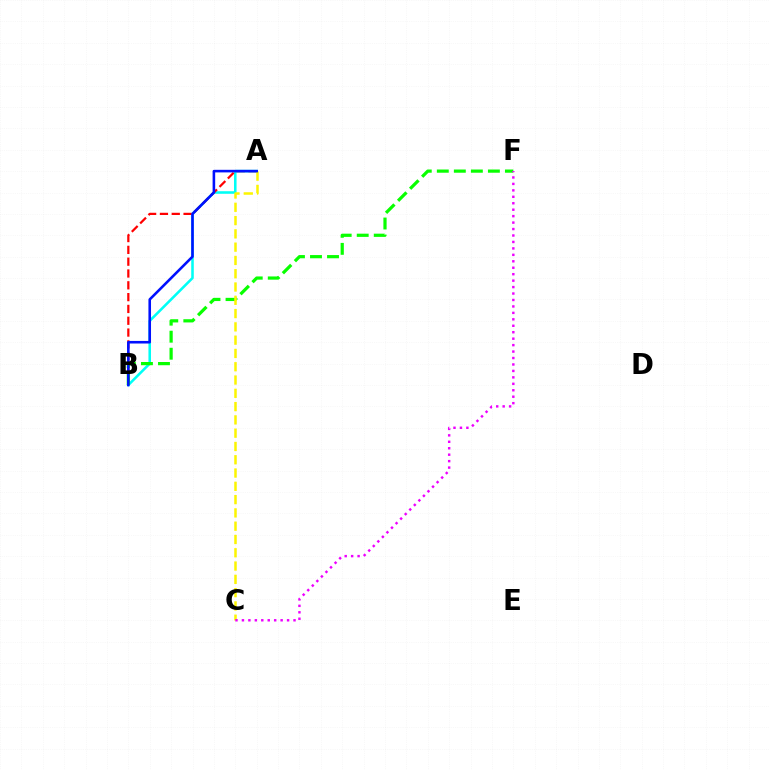{('A', 'B'): [{'color': '#00fff6', 'line_style': 'solid', 'thickness': 1.84}, {'color': '#ff0000', 'line_style': 'dashed', 'thickness': 1.6}, {'color': '#0010ff', 'line_style': 'solid', 'thickness': 1.86}], ('B', 'F'): [{'color': '#08ff00', 'line_style': 'dashed', 'thickness': 2.31}], ('A', 'C'): [{'color': '#fcf500', 'line_style': 'dashed', 'thickness': 1.81}], ('C', 'F'): [{'color': '#ee00ff', 'line_style': 'dotted', 'thickness': 1.75}]}